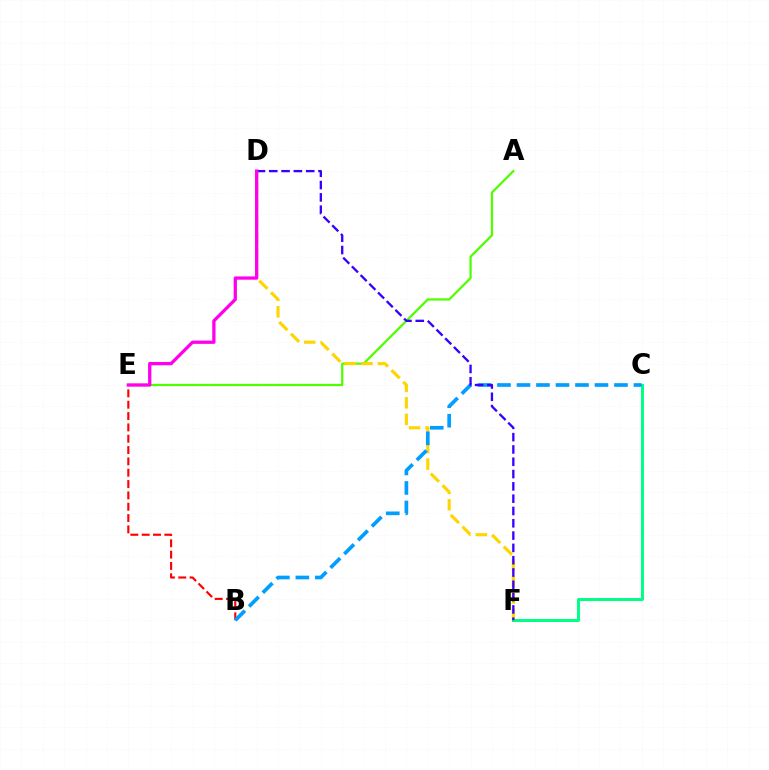{('C', 'F'): [{'color': '#00ff86', 'line_style': 'solid', 'thickness': 2.16}], ('A', 'E'): [{'color': '#4fff00', 'line_style': 'solid', 'thickness': 1.62}], ('D', 'F'): [{'color': '#ffd500', 'line_style': 'dashed', 'thickness': 2.25}, {'color': '#3700ff', 'line_style': 'dashed', 'thickness': 1.67}], ('B', 'E'): [{'color': '#ff0000', 'line_style': 'dashed', 'thickness': 1.54}], ('B', 'C'): [{'color': '#009eff', 'line_style': 'dashed', 'thickness': 2.65}], ('D', 'E'): [{'color': '#ff00ed', 'line_style': 'solid', 'thickness': 2.37}]}